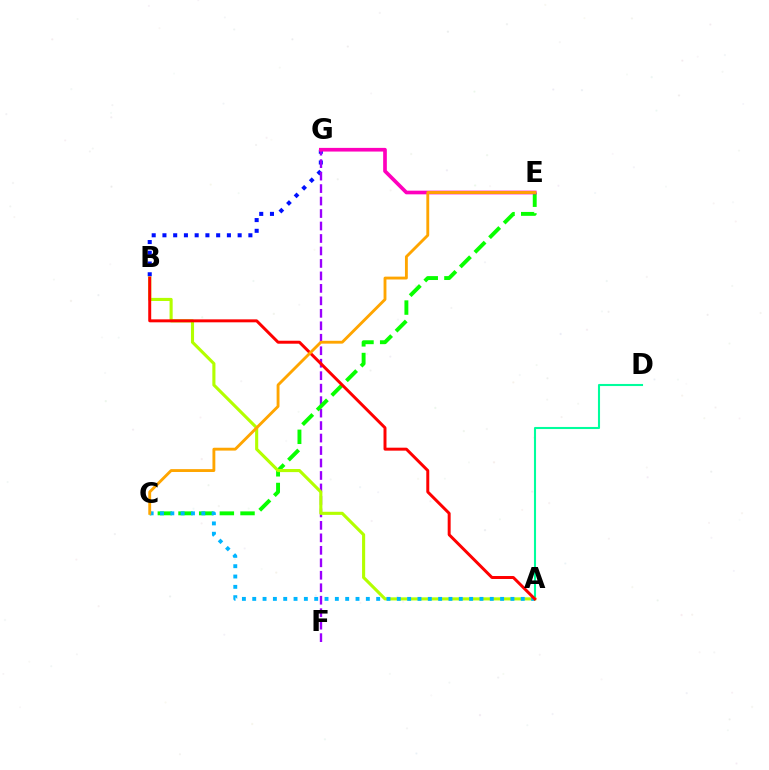{('B', 'G'): [{'color': '#0010ff', 'line_style': 'dotted', 'thickness': 2.92}], ('F', 'G'): [{'color': '#9b00ff', 'line_style': 'dashed', 'thickness': 1.69}], ('C', 'E'): [{'color': '#08ff00', 'line_style': 'dashed', 'thickness': 2.81}, {'color': '#ffa500', 'line_style': 'solid', 'thickness': 2.06}], ('E', 'G'): [{'color': '#ff00bd', 'line_style': 'solid', 'thickness': 2.65}], ('A', 'D'): [{'color': '#00ff9d', 'line_style': 'solid', 'thickness': 1.51}], ('A', 'B'): [{'color': '#b3ff00', 'line_style': 'solid', 'thickness': 2.23}, {'color': '#ff0000', 'line_style': 'solid', 'thickness': 2.14}], ('A', 'C'): [{'color': '#00b5ff', 'line_style': 'dotted', 'thickness': 2.81}]}